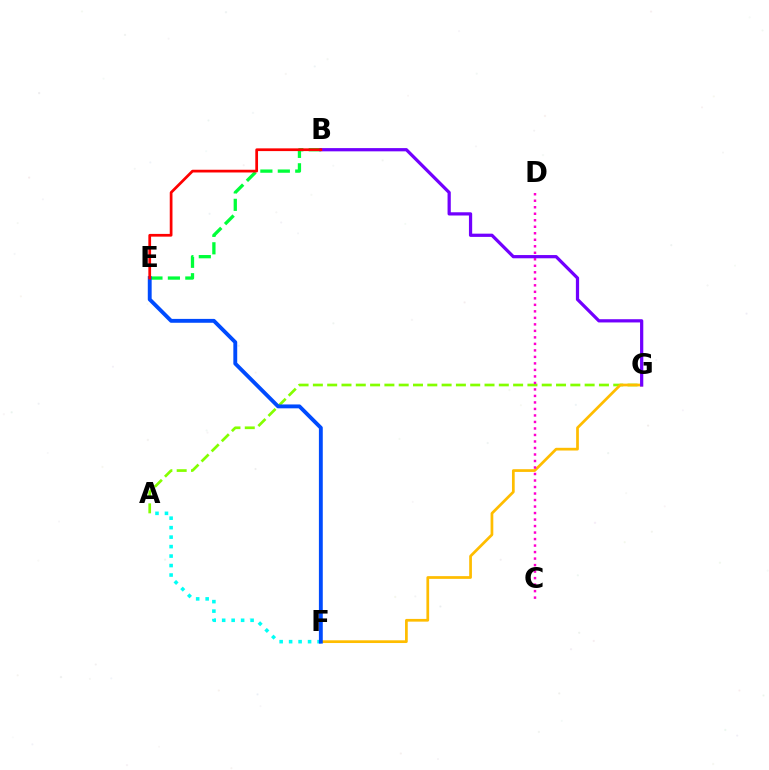{('B', 'E'): [{'color': '#00ff39', 'line_style': 'dashed', 'thickness': 2.37}, {'color': '#ff0000', 'line_style': 'solid', 'thickness': 1.97}], ('A', 'F'): [{'color': '#00fff6', 'line_style': 'dotted', 'thickness': 2.57}], ('A', 'G'): [{'color': '#84ff00', 'line_style': 'dashed', 'thickness': 1.94}], ('F', 'G'): [{'color': '#ffbd00', 'line_style': 'solid', 'thickness': 1.96}], ('C', 'D'): [{'color': '#ff00cf', 'line_style': 'dotted', 'thickness': 1.77}], ('B', 'G'): [{'color': '#7200ff', 'line_style': 'solid', 'thickness': 2.33}], ('E', 'F'): [{'color': '#004bff', 'line_style': 'solid', 'thickness': 2.79}]}